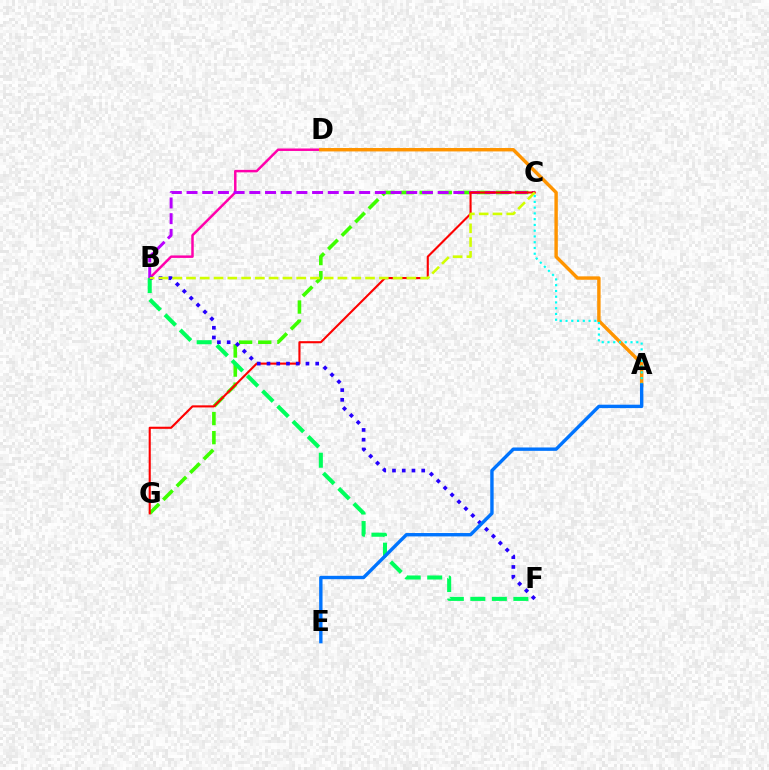{('C', 'G'): [{'color': '#3dff00', 'line_style': 'dashed', 'thickness': 2.6}, {'color': '#ff0000', 'line_style': 'solid', 'thickness': 1.52}], ('B', 'D'): [{'color': '#ff00ac', 'line_style': 'solid', 'thickness': 1.78}], ('B', 'C'): [{'color': '#b900ff', 'line_style': 'dashed', 'thickness': 2.13}, {'color': '#d1ff00', 'line_style': 'dashed', 'thickness': 1.87}], ('B', 'F'): [{'color': '#00ff5c', 'line_style': 'dashed', 'thickness': 2.92}, {'color': '#2500ff', 'line_style': 'dotted', 'thickness': 2.65}], ('A', 'D'): [{'color': '#ff9400', 'line_style': 'solid', 'thickness': 2.46}], ('A', 'C'): [{'color': '#00fff6', 'line_style': 'dotted', 'thickness': 1.56}], ('A', 'E'): [{'color': '#0074ff', 'line_style': 'solid', 'thickness': 2.43}]}